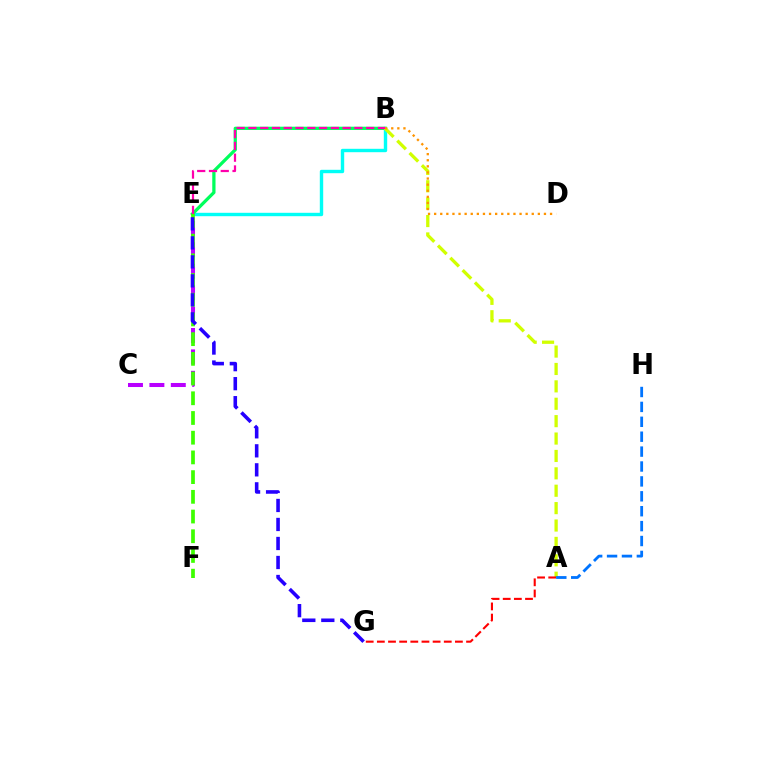{('B', 'E'): [{'color': '#00fff6', 'line_style': 'solid', 'thickness': 2.45}, {'color': '#00ff5c', 'line_style': 'solid', 'thickness': 2.35}, {'color': '#ff00ac', 'line_style': 'dashed', 'thickness': 1.6}], ('A', 'B'): [{'color': '#d1ff00', 'line_style': 'dashed', 'thickness': 2.36}], ('B', 'D'): [{'color': '#ff9400', 'line_style': 'dotted', 'thickness': 1.66}], ('C', 'E'): [{'color': '#b900ff', 'line_style': 'dashed', 'thickness': 2.91}], ('A', 'G'): [{'color': '#ff0000', 'line_style': 'dashed', 'thickness': 1.51}], ('E', 'F'): [{'color': '#3dff00', 'line_style': 'dashed', 'thickness': 2.68}], ('E', 'G'): [{'color': '#2500ff', 'line_style': 'dashed', 'thickness': 2.58}], ('A', 'H'): [{'color': '#0074ff', 'line_style': 'dashed', 'thickness': 2.02}]}